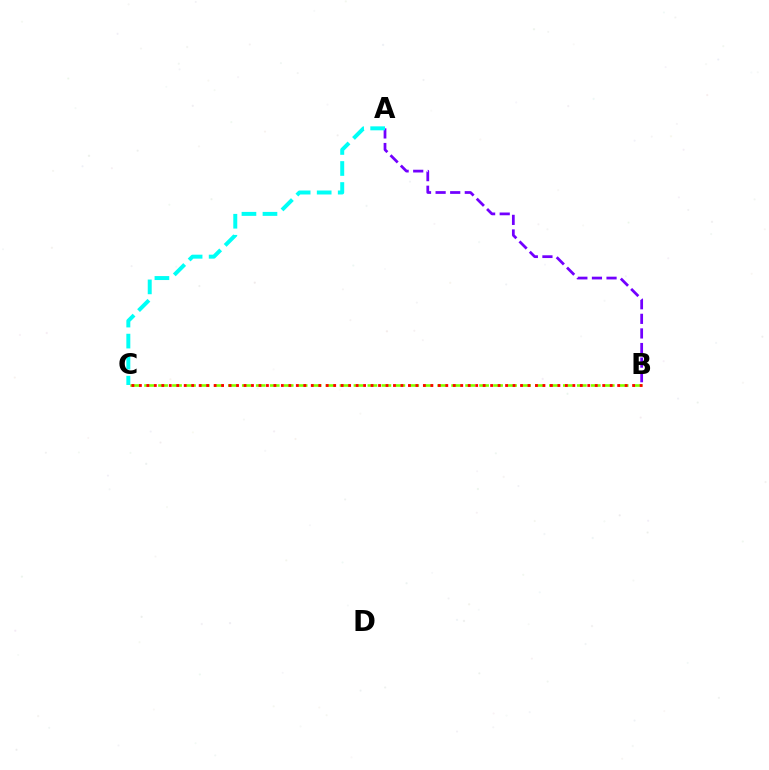{('B', 'C'): [{'color': '#84ff00', 'line_style': 'dashed', 'thickness': 1.9}, {'color': '#ff0000', 'line_style': 'dotted', 'thickness': 2.03}], ('A', 'B'): [{'color': '#7200ff', 'line_style': 'dashed', 'thickness': 1.98}], ('A', 'C'): [{'color': '#00fff6', 'line_style': 'dashed', 'thickness': 2.86}]}